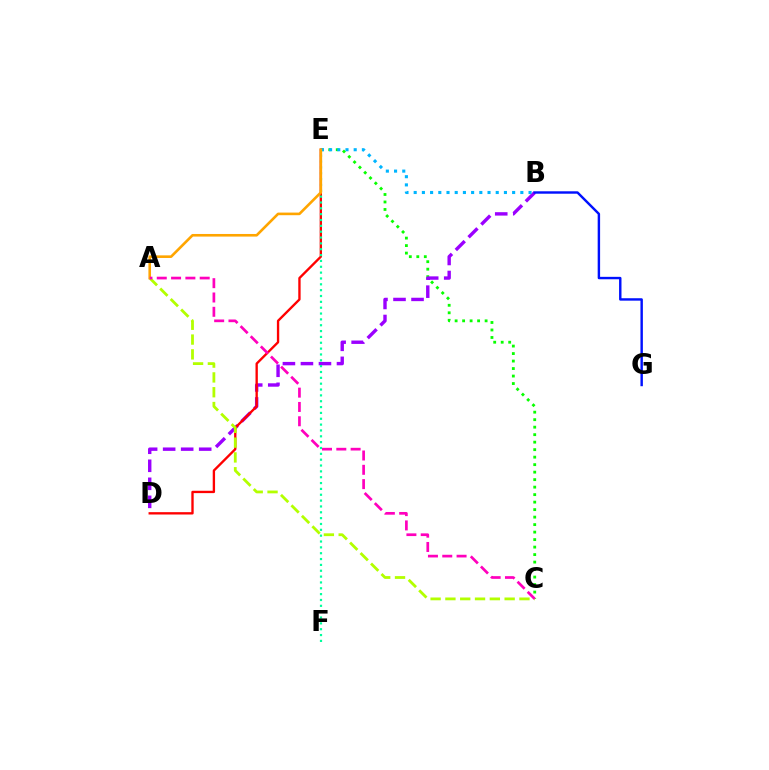{('C', 'E'): [{'color': '#08ff00', 'line_style': 'dotted', 'thickness': 2.04}], ('B', 'D'): [{'color': '#9b00ff', 'line_style': 'dashed', 'thickness': 2.45}], ('B', 'G'): [{'color': '#0010ff', 'line_style': 'solid', 'thickness': 1.75}], ('D', 'E'): [{'color': '#ff0000', 'line_style': 'solid', 'thickness': 1.69}], ('A', 'C'): [{'color': '#b3ff00', 'line_style': 'dashed', 'thickness': 2.01}, {'color': '#ff00bd', 'line_style': 'dashed', 'thickness': 1.94}], ('E', 'F'): [{'color': '#00ff9d', 'line_style': 'dotted', 'thickness': 1.59}], ('B', 'E'): [{'color': '#00b5ff', 'line_style': 'dotted', 'thickness': 2.23}], ('A', 'E'): [{'color': '#ffa500', 'line_style': 'solid', 'thickness': 1.88}]}